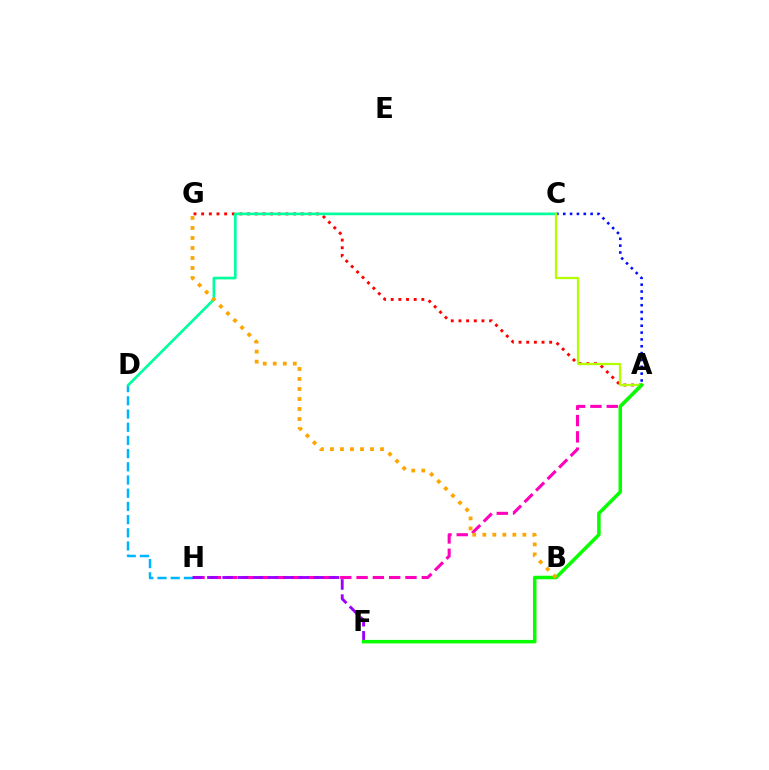{('A', 'C'): [{'color': '#0010ff', 'line_style': 'dotted', 'thickness': 1.86}, {'color': '#b3ff00', 'line_style': 'solid', 'thickness': 1.61}], ('A', 'G'): [{'color': '#ff0000', 'line_style': 'dotted', 'thickness': 2.08}], ('A', 'H'): [{'color': '#ff00bd', 'line_style': 'dashed', 'thickness': 2.21}], ('D', 'H'): [{'color': '#00b5ff', 'line_style': 'dashed', 'thickness': 1.79}], ('C', 'D'): [{'color': '#00ff9d', 'line_style': 'solid', 'thickness': 1.93}], ('F', 'H'): [{'color': '#9b00ff', 'line_style': 'dashed', 'thickness': 2.06}], ('A', 'F'): [{'color': '#08ff00', 'line_style': 'solid', 'thickness': 2.54}], ('B', 'G'): [{'color': '#ffa500', 'line_style': 'dotted', 'thickness': 2.72}]}